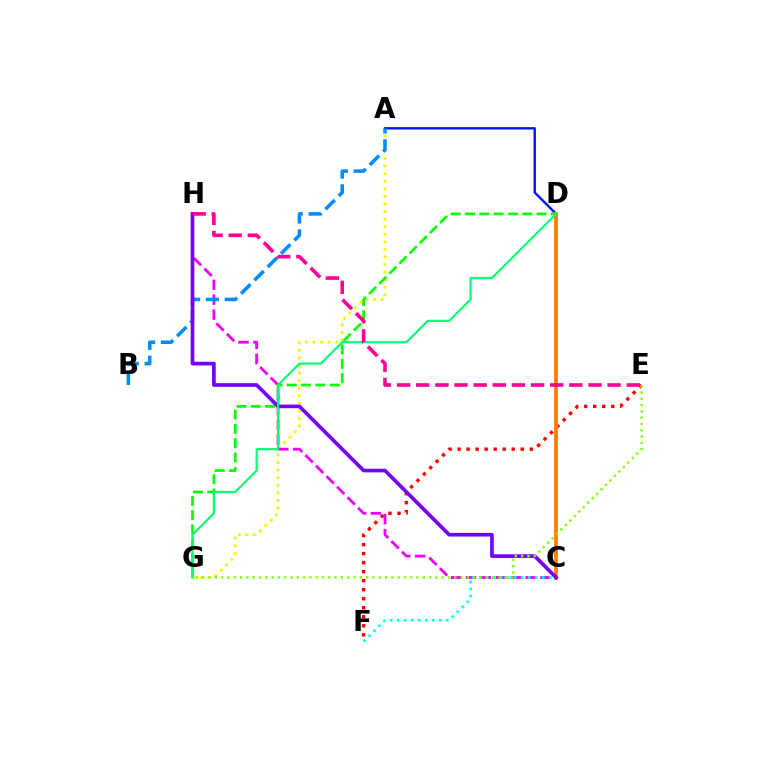{('A', 'G'): [{'color': '#fcf500', 'line_style': 'dotted', 'thickness': 2.06}], ('A', 'D'): [{'color': '#0010ff', 'line_style': 'solid', 'thickness': 1.7}], ('E', 'F'): [{'color': '#ff0000', 'line_style': 'dotted', 'thickness': 2.45}], ('C', 'H'): [{'color': '#ee00ff', 'line_style': 'dashed', 'thickness': 2.03}, {'color': '#7200ff', 'line_style': 'solid', 'thickness': 2.63}], ('A', 'B'): [{'color': '#008cff', 'line_style': 'dashed', 'thickness': 2.56}], ('C', 'D'): [{'color': '#ff7c00', 'line_style': 'solid', 'thickness': 2.7}], ('D', 'G'): [{'color': '#08ff00', 'line_style': 'dashed', 'thickness': 1.95}, {'color': '#00ff74', 'line_style': 'solid', 'thickness': 1.56}], ('C', 'F'): [{'color': '#00fff6', 'line_style': 'dotted', 'thickness': 1.91}], ('E', 'G'): [{'color': '#84ff00', 'line_style': 'dotted', 'thickness': 1.71}], ('E', 'H'): [{'color': '#ff0094', 'line_style': 'dashed', 'thickness': 2.6}]}